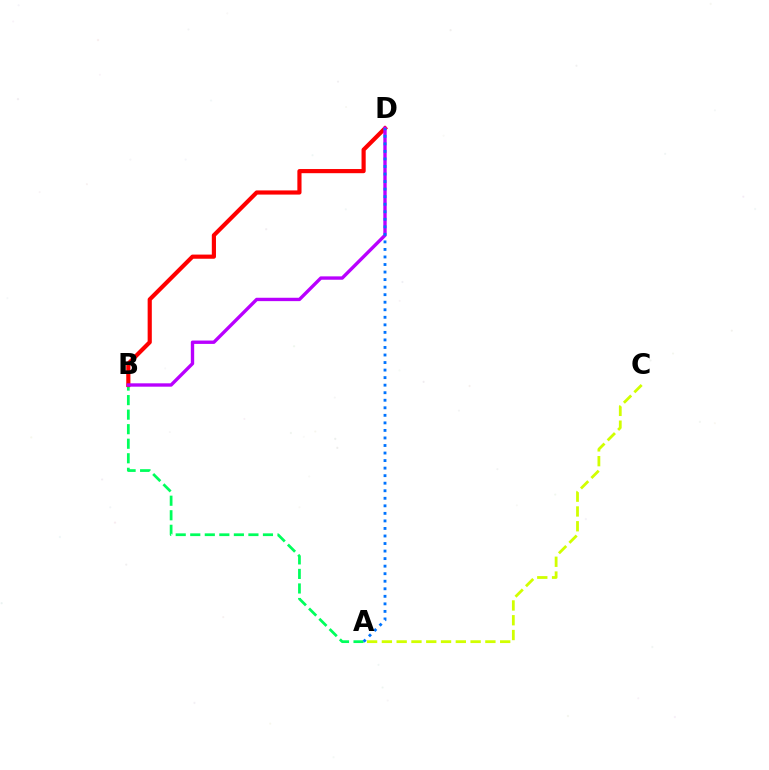{('A', 'B'): [{'color': '#00ff5c', 'line_style': 'dashed', 'thickness': 1.98}], ('B', 'D'): [{'color': '#ff0000', 'line_style': 'solid', 'thickness': 3.0}, {'color': '#b900ff', 'line_style': 'solid', 'thickness': 2.43}], ('A', 'C'): [{'color': '#d1ff00', 'line_style': 'dashed', 'thickness': 2.01}], ('A', 'D'): [{'color': '#0074ff', 'line_style': 'dotted', 'thickness': 2.05}]}